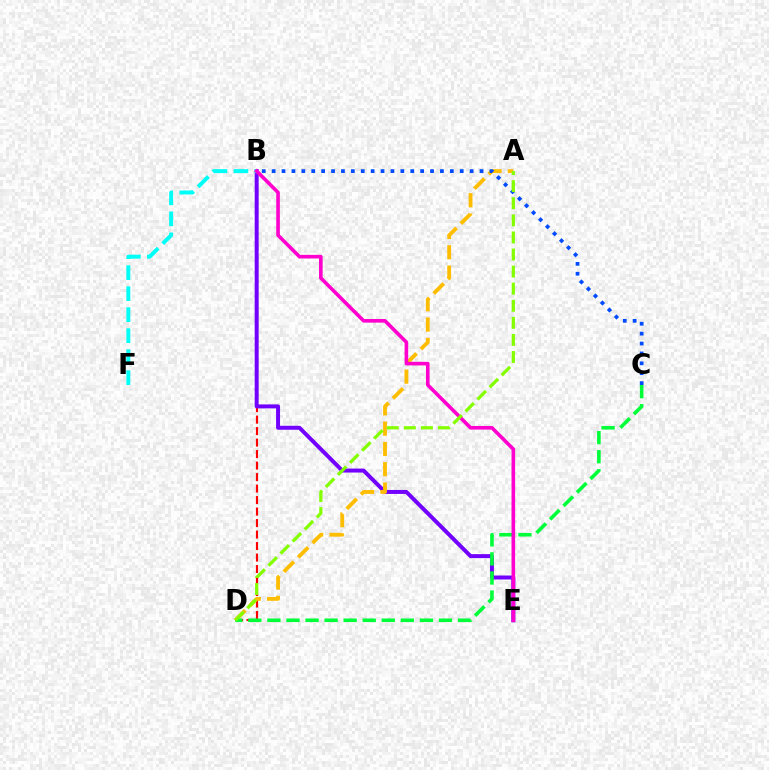{('B', 'D'): [{'color': '#ff0000', 'line_style': 'dashed', 'thickness': 1.56}], ('B', 'E'): [{'color': '#7200ff', 'line_style': 'solid', 'thickness': 2.86}, {'color': '#ff00cf', 'line_style': 'solid', 'thickness': 2.6}], ('B', 'F'): [{'color': '#00fff6', 'line_style': 'dashed', 'thickness': 2.85}], ('A', 'D'): [{'color': '#ffbd00', 'line_style': 'dashed', 'thickness': 2.76}, {'color': '#84ff00', 'line_style': 'dashed', 'thickness': 2.32}], ('C', 'D'): [{'color': '#00ff39', 'line_style': 'dashed', 'thickness': 2.59}], ('B', 'C'): [{'color': '#004bff', 'line_style': 'dotted', 'thickness': 2.69}]}